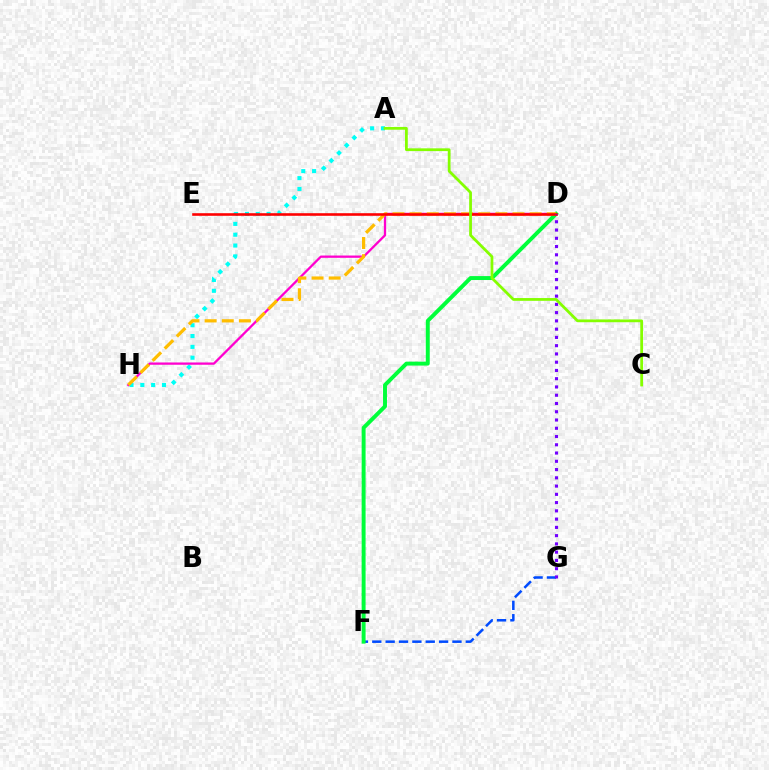{('A', 'H'): [{'color': '#00fff6', 'line_style': 'dotted', 'thickness': 2.94}], ('F', 'G'): [{'color': '#004bff', 'line_style': 'dashed', 'thickness': 1.81}], ('D', 'H'): [{'color': '#ff00cf', 'line_style': 'solid', 'thickness': 1.65}, {'color': '#ffbd00', 'line_style': 'dashed', 'thickness': 2.33}], ('D', 'F'): [{'color': '#00ff39', 'line_style': 'solid', 'thickness': 2.83}], ('D', 'E'): [{'color': '#ff0000', 'line_style': 'solid', 'thickness': 1.87}], ('D', 'G'): [{'color': '#7200ff', 'line_style': 'dotted', 'thickness': 2.24}], ('A', 'C'): [{'color': '#84ff00', 'line_style': 'solid', 'thickness': 2.0}]}